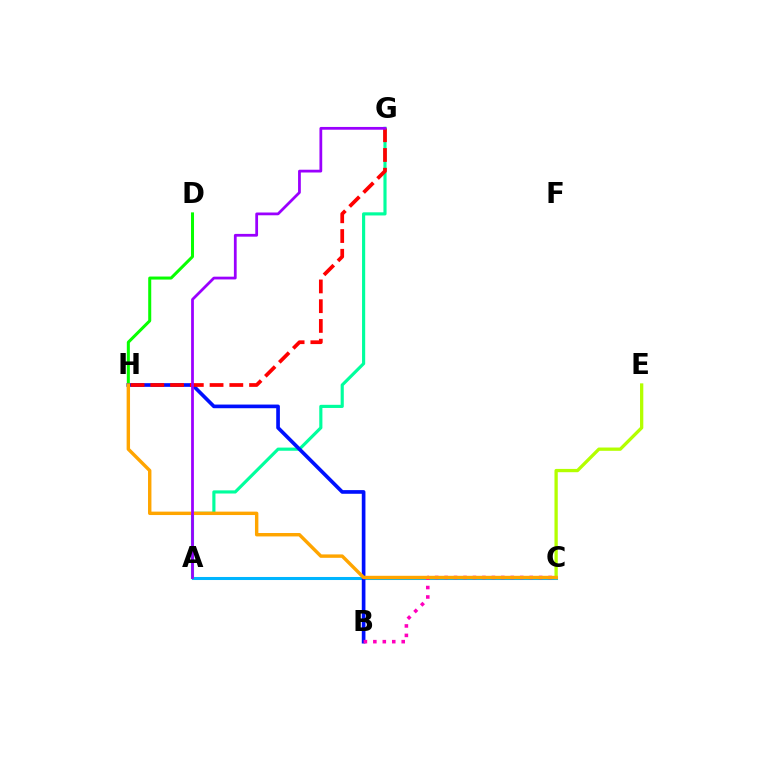{('D', 'H'): [{'color': '#08ff00', 'line_style': 'solid', 'thickness': 2.18}], ('A', 'C'): [{'color': '#00b5ff', 'line_style': 'solid', 'thickness': 2.19}], ('A', 'G'): [{'color': '#00ff9d', 'line_style': 'solid', 'thickness': 2.26}, {'color': '#9b00ff', 'line_style': 'solid', 'thickness': 1.99}], ('C', 'E'): [{'color': '#b3ff00', 'line_style': 'solid', 'thickness': 2.37}], ('B', 'H'): [{'color': '#0010ff', 'line_style': 'solid', 'thickness': 2.64}], ('B', 'C'): [{'color': '#ff00bd', 'line_style': 'dotted', 'thickness': 2.57}], ('C', 'H'): [{'color': '#ffa500', 'line_style': 'solid', 'thickness': 2.46}], ('G', 'H'): [{'color': '#ff0000', 'line_style': 'dashed', 'thickness': 2.68}]}